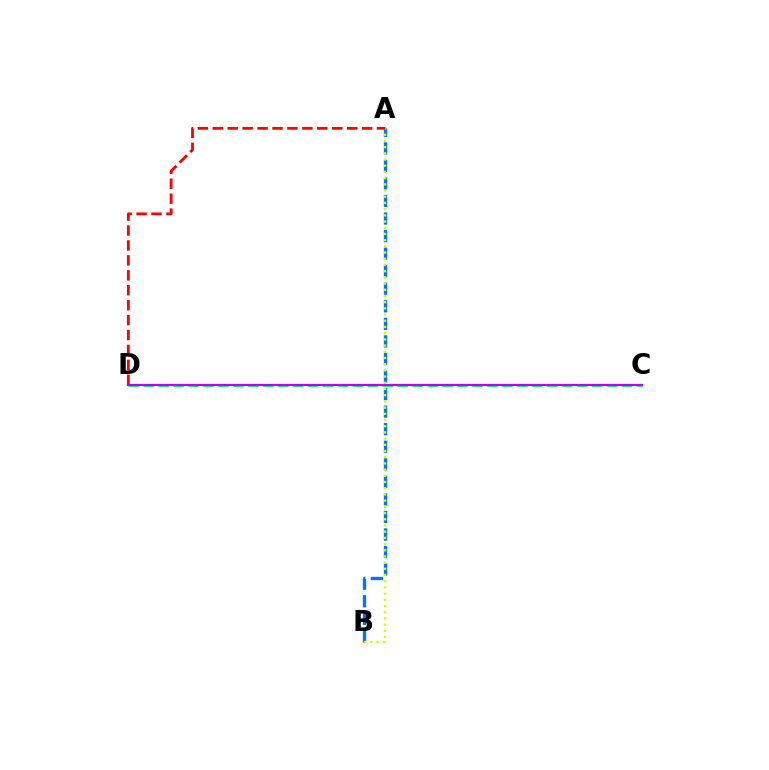{('A', 'B'): [{'color': '#0074ff', 'line_style': 'dashed', 'thickness': 2.38}, {'color': '#d1ff00', 'line_style': 'dotted', 'thickness': 1.68}], ('C', 'D'): [{'color': '#00ff5c', 'line_style': 'dashed', 'thickness': 2.03}, {'color': '#b900ff', 'line_style': 'solid', 'thickness': 1.61}], ('A', 'D'): [{'color': '#ff0000', 'line_style': 'dashed', 'thickness': 2.03}]}